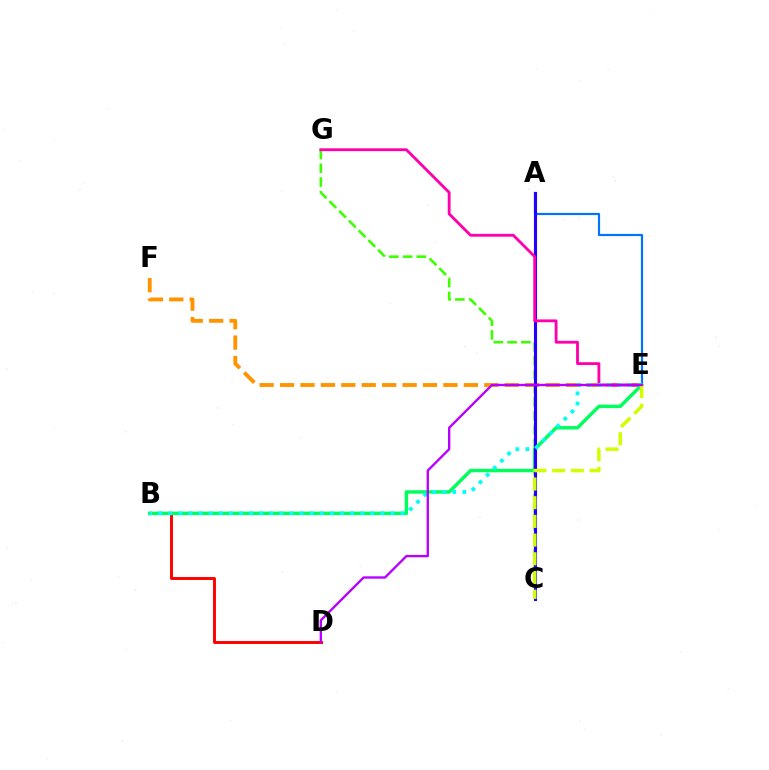{('C', 'G'): [{'color': '#3dff00', 'line_style': 'dashed', 'thickness': 1.87}], ('E', 'F'): [{'color': '#ff9400', 'line_style': 'dashed', 'thickness': 2.77}], ('A', 'E'): [{'color': '#0074ff', 'line_style': 'solid', 'thickness': 1.58}], ('B', 'D'): [{'color': '#ff0000', 'line_style': 'solid', 'thickness': 2.11}], ('B', 'E'): [{'color': '#00ff5c', 'line_style': 'solid', 'thickness': 2.48}, {'color': '#00fff6', 'line_style': 'dotted', 'thickness': 2.74}], ('A', 'C'): [{'color': '#2500ff', 'line_style': 'solid', 'thickness': 2.23}], ('E', 'G'): [{'color': '#ff00ac', 'line_style': 'solid', 'thickness': 2.04}], ('C', 'E'): [{'color': '#d1ff00', 'line_style': 'dashed', 'thickness': 2.54}], ('D', 'E'): [{'color': '#b900ff', 'line_style': 'solid', 'thickness': 1.69}]}